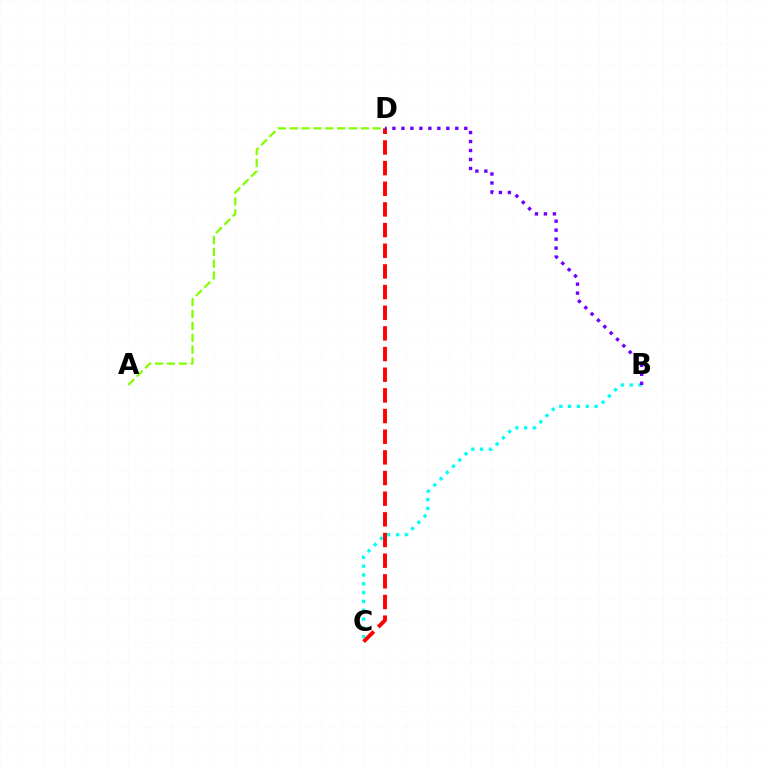{('A', 'D'): [{'color': '#84ff00', 'line_style': 'dashed', 'thickness': 1.61}], ('B', 'C'): [{'color': '#00fff6', 'line_style': 'dotted', 'thickness': 2.39}], ('C', 'D'): [{'color': '#ff0000', 'line_style': 'dashed', 'thickness': 2.81}], ('B', 'D'): [{'color': '#7200ff', 'line_style': 'dotted', 'thickness': 2.44}]}